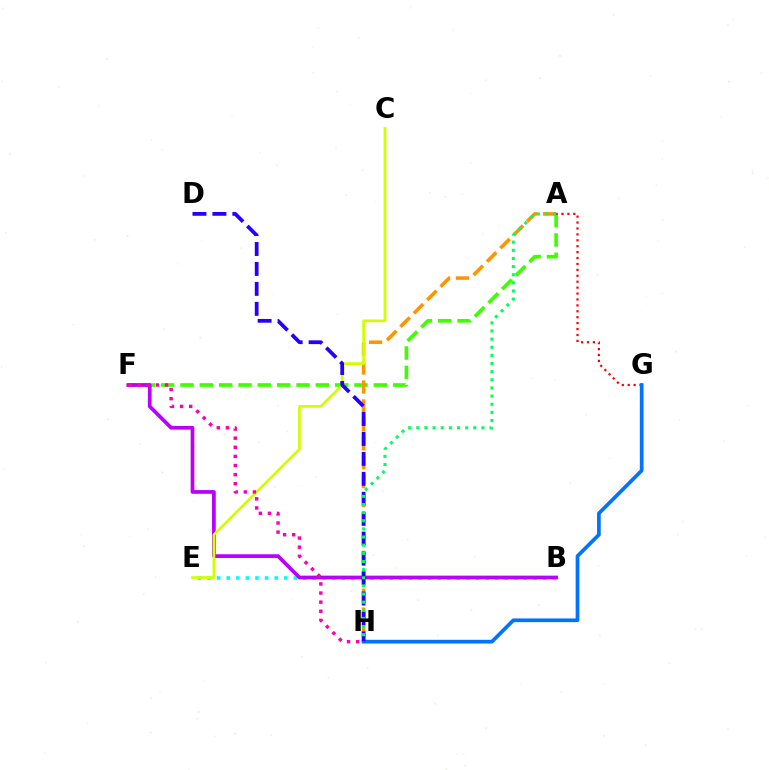{('A', 'F'): [{'color': '#3dff00', 'line_style': 'dashed', 'thickness': 2.63}], ('A', 'H'): [{'color': '#ff9400', 'line_style': 'dashed', 'thickness': 2.57}, {'color': '#00ff5c', 'line_style': 'dotted', 'thickness': 2.21}], ('B', 'E'): [{'color': '#00fff6', 'line_style': 'dotted', 'thickness': 2.6}], ('B', 'F'): [{'color': '#b900ff', 'line_style': 'solid', 'thickness': 2.68}], ('C', 'E'): [{'color': '#d1ff00', 'line_style': 'solid', 'thickness': 1.96}], ('A', 'G'): [{'color': '#ff0000', 'line_style': 'dotted', 'thickness': 1.61}], ('G', 'H'): [{'color': '#0074ff', 'line_style': 'solid', 'thickness': 2.68}], ('D', 'H'): [{'color': '#2500ff', 'line_style': 'dashed', 'thickness': 2.71}], ('F', 'H'): [{'color': '#ff00ac', 'line_style': 'dotted', 'thickness': 2.48}]}